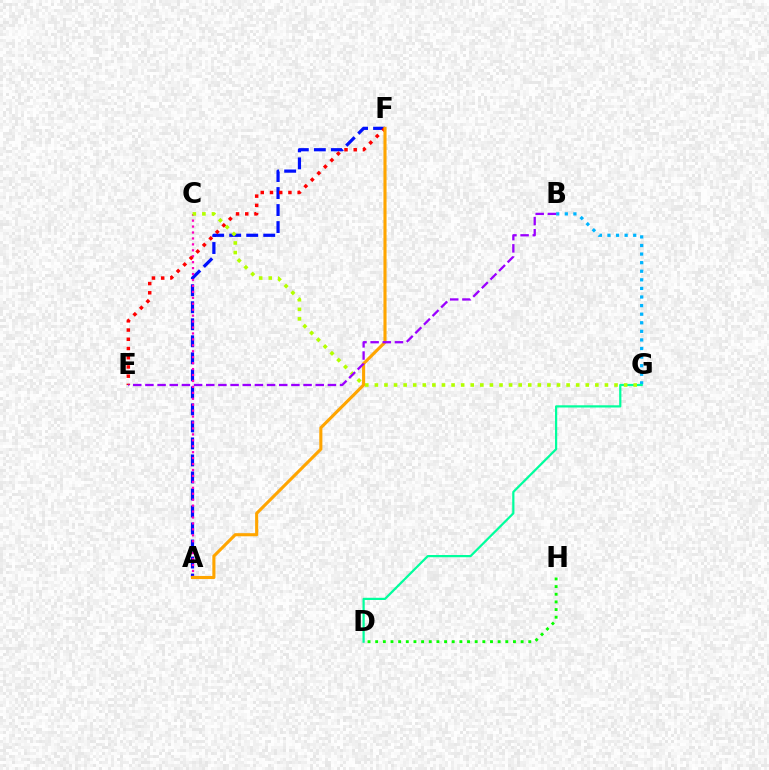{('D', 'H'): [{'color': '#08ff00', 'line_style': 'dotted', 'thickness': 2.08}], ('B', 'G'): [{'color': '#00b5ff', 'line_style': 'dotted', 'thickness': 2.33}], ('D', 'G'): [{'color': '#00ff9d', 'line_style': 'solid', 'thickness': 1.6}], ('A', 'F'): [{'color': '#0010ff', 'line_style': 'dashed', 'thickness': 2.31}, {'color': '#ffa500', 'line_style': 'solid', 'thickness': 2.23}], ('A', 'C'): [{'color': '#ff00bd', 'line_style': 'dotted', 'thickness': 1.61}], ('E', 'F'): [{'color': '#ff0000', 'line_style': 'dotted', 'thickness': 2.51}], ('C', 'G'): [{'color': '#b3ff00', 'line_style': 'dotted', 'thickness': 2.6}], ('B', 'E'): [{'color': '#9b00ff', 'line_style': 'dashed', 'thickness': 1.65}]}